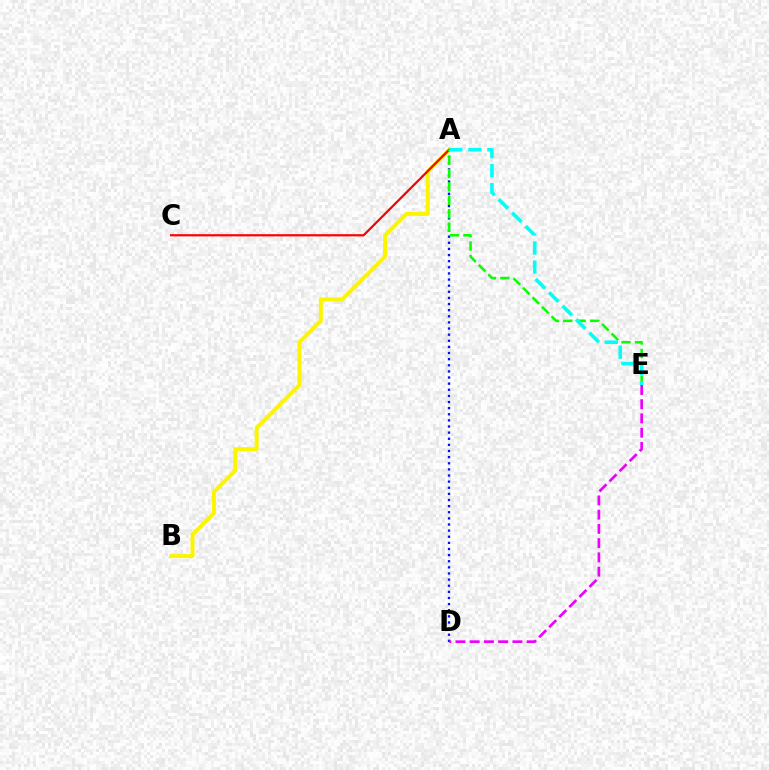{('A', 'D'): [{'color': '#0010ff', 'line_style': 'dotted', 'thickness': 1.66}], ('A', 'B'): [{'color': '#fcf500', 'line_style': 'solid', 'thickness': 2.86}], ('A', 'C'): [{'color': '#ff0000', 'line_style': 'solid', 'thickness': 1.59}], ('A', 'E'): [{'color': '#08ff00', 'line_style': 'dashed', 'thickness': 1.82}, {'color': '#00fff6', 'line_style': 'dashed', 'thickness': 2.58}], ('D', 'E'): [{'color': '#ee00ff', 'line_style': 'dashed', 'thickness': 1.93}]}